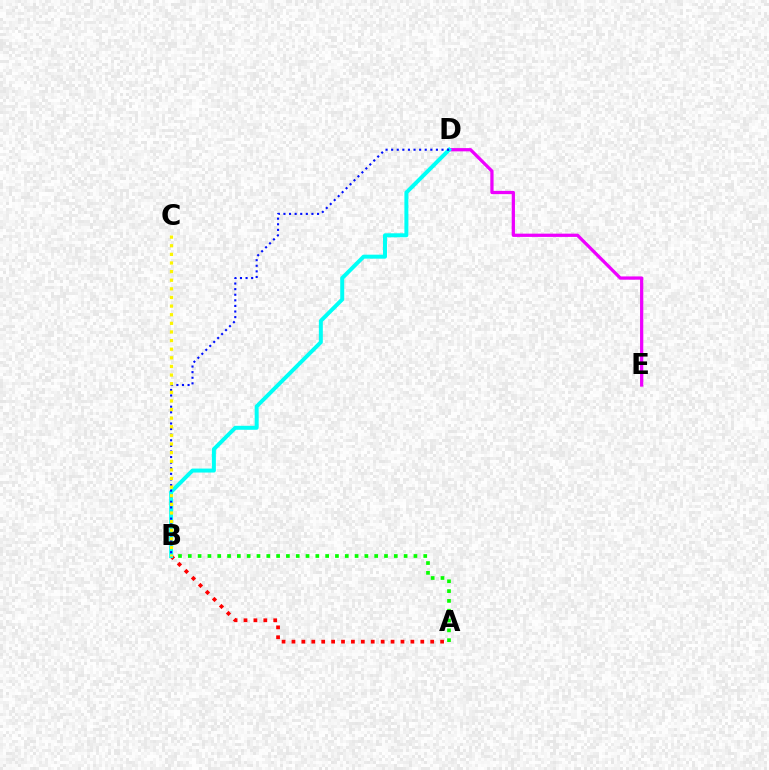{('D', 'E'): [{'color': '#ee00ff', 'line_style': 'solid', 'thickness': 2.35}], ('A', 'B'): [{'color': '#ff0000', 'line_style': 'dotted', 'thickness': 2.69}, {'color': '#08ff00', 'line_style': 'dotted', 'thickness': 2.67}], ('B', 'D'): [{'color': '#00fff6', 'line_style': 'solid', 'thickness': 2.86}, {'color': '#0010ff', 'line_style': 'dotted', 'thickness': 1.52}], ('B', 'C'): [{'color': '#fcf500', 'line_style': 'dotted', 'thickness': 2.34}]}